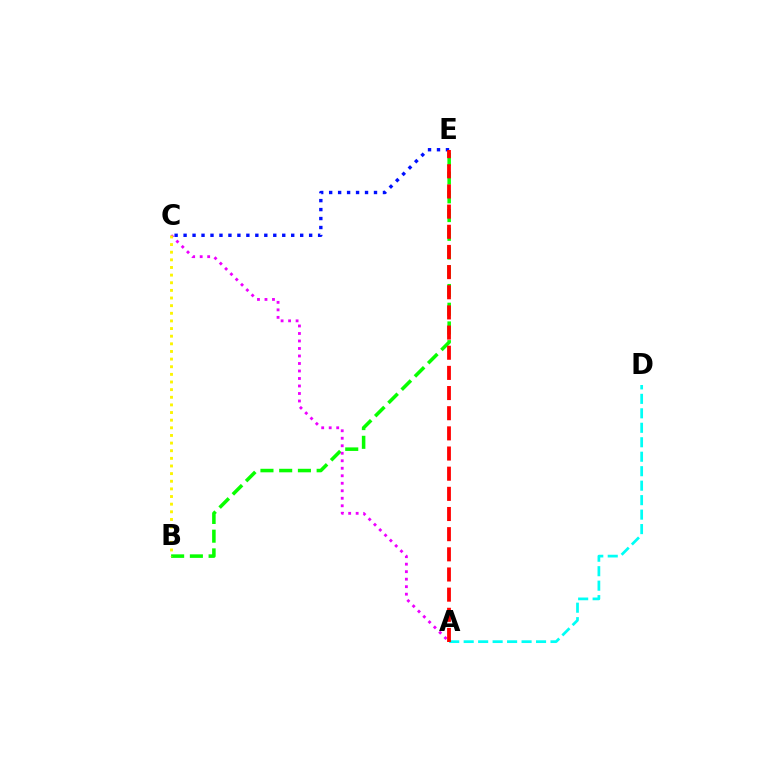{('B', 'E'): [{'color': '#08ff00', 'line_style': 'dashed', 'thickness': 2.54}], ('C', 'E'): [{'color': '#0010ff', 'line_style': 'dotted', 'thickness': 2.44}], ('A', 'C'): [{'color': '#ee00ff', 'line_style': 'dotted', 'thickness': 2.04}], ('A', 'D'): [{'color': '#00fff6', 'line_style': 'dashed', 'thickness': 1.97}], ('A', 'E'): [{'color': '#ff0000', 'line_style': 'dashed', 'thickness': 2.74}], ('B', 'C'): [{'color': '#fcf500', 'line_style': 'dotted', 'thickness': 2.07}]}